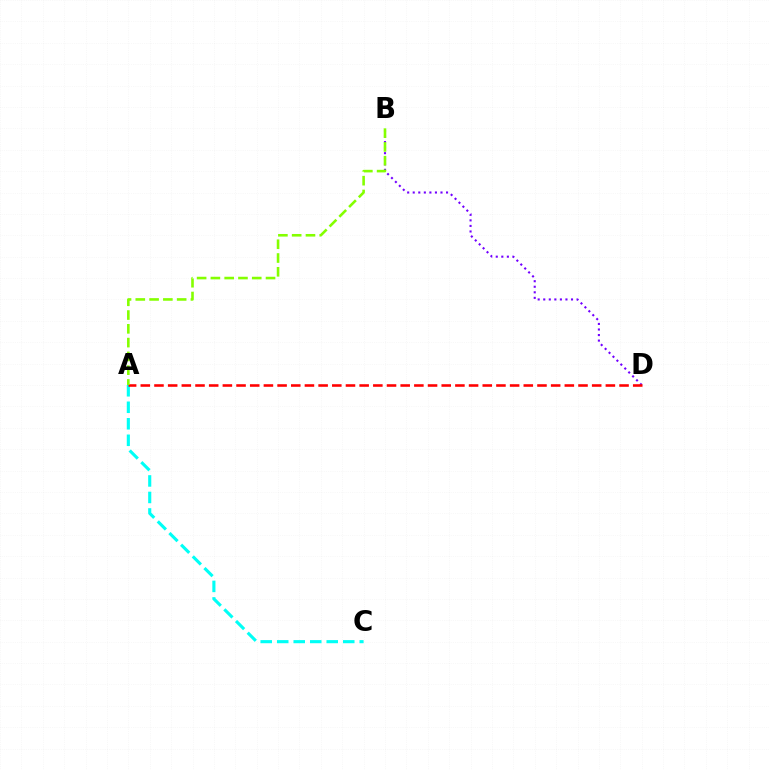{('A', 'C'): [{'color': '#00fff6', 'line_style': 'dashed', 'thickness': 2.24}], ('B', 'D'): [{'color': '#7200ff', 'line_style': 'dotted', 'thickness': 1.51}], ('A', 'D'): [{'color': '#ff0000', 'line_style': 'dashed', 'thickness': 1.86}], ('A', 'B'): [{'color': '#84ff00', 'line_style': 'dashed', 'thickness': 1.87}]}